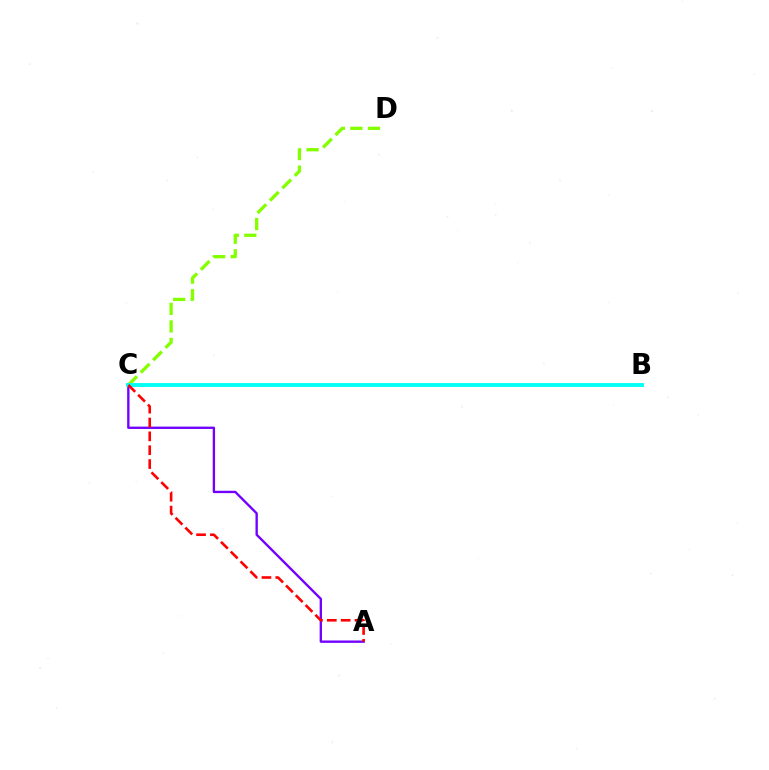{('C', 'D'): [{'color': '#84ff00', 'line_style': 'dashed', 'thickness': 2.38}], ('A', 'C'): [{'color': '#7200ff', 'line_style': 'solid', 'thickness': 1.69}, {'color': '#ff0000', 'line_style': 'dashed', 'thickness': 1.88}], ('B', 'C'): [{'color': '#00fff6', 'line_style': 'solid', 'thickness': 2.8}]}